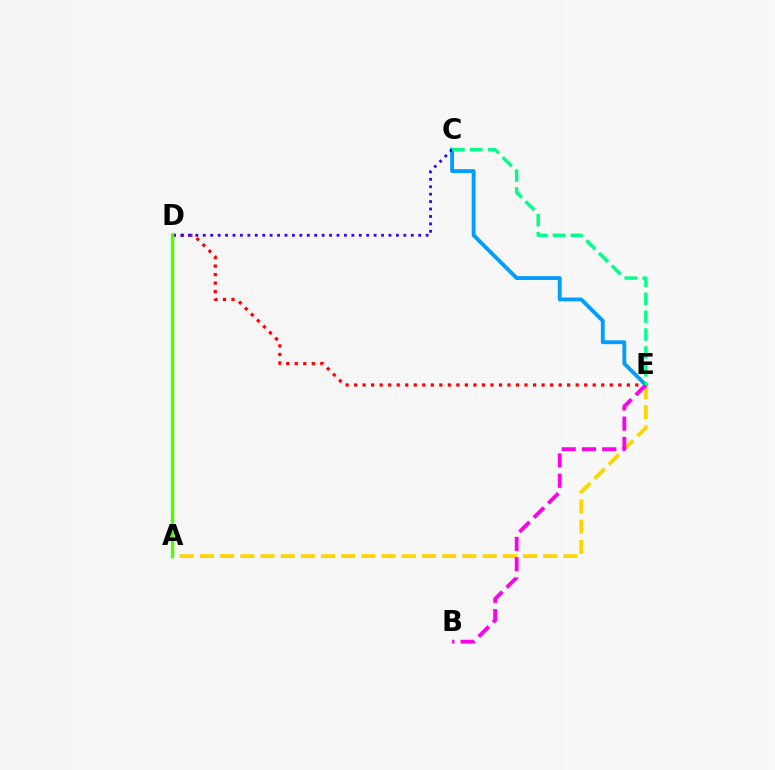{('C', 'E'): [{'color': '#009eff', 'line_style': 'solid', 'thickness': 2.78}, {'color': '#00ff86', 'line_style': 'dashed', 'thickness': 2.43}], ('A', 'E'): [{'color': '#ffd500', 'line_style': 'dashed', 'thickness': 2.74}], ('D', 'E'): [{'color': '#ff0000', 'line_style': 'dotted', 'thickness': 2.32}], ('C', 'D'): [{'color': '#3700ff', 'line_style': 'dotted', 'thickness': 2.02}], ('B', 'E'): [{'color': '#ff00ed', 'line_style': 'dashed', 'thickness': 2.75}], ('A', 'D'): [{'color': '#4fff00', 'line_style': 'solid', 'thickness': 2.45}]}